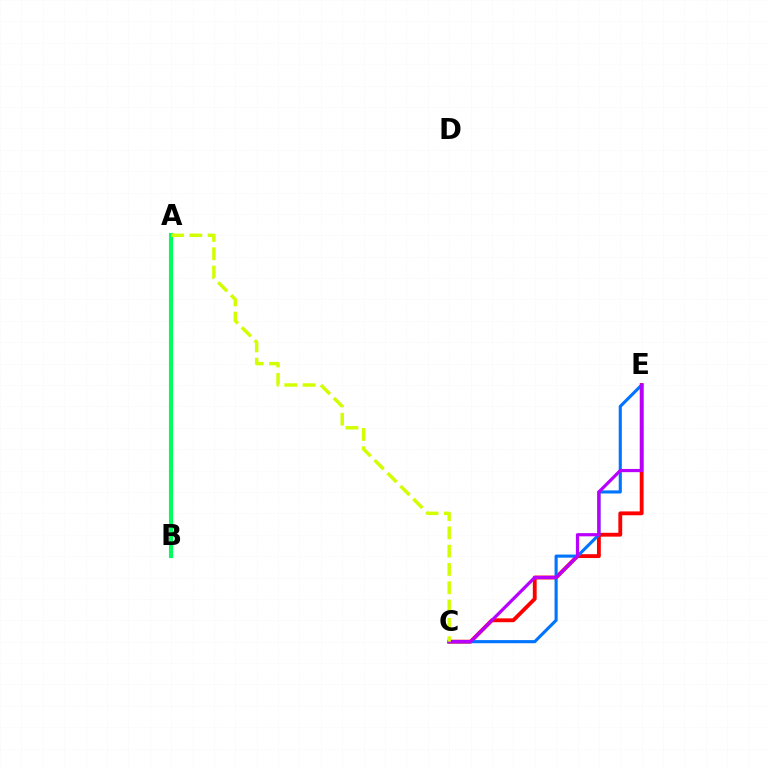{('A', 'B'): [{'color': '#00ff5c', 'line_style': 'solid', 'thickness': 2.97}], ('C', 'E'): [{'color': '#ff0000', 'line_style': 'solid', 'thickness': 2.77}, {'color': '#0074ff', 'line_style': 'solid', 'thickness': 2.24}, {'color': '#b900ff', 'line_style': 'solid', 'thickness': 2.31}], ('A', 'C'): [{'color': '#d1ff00', 'line_style': 'dashed', 'thickness': 2.49}]}